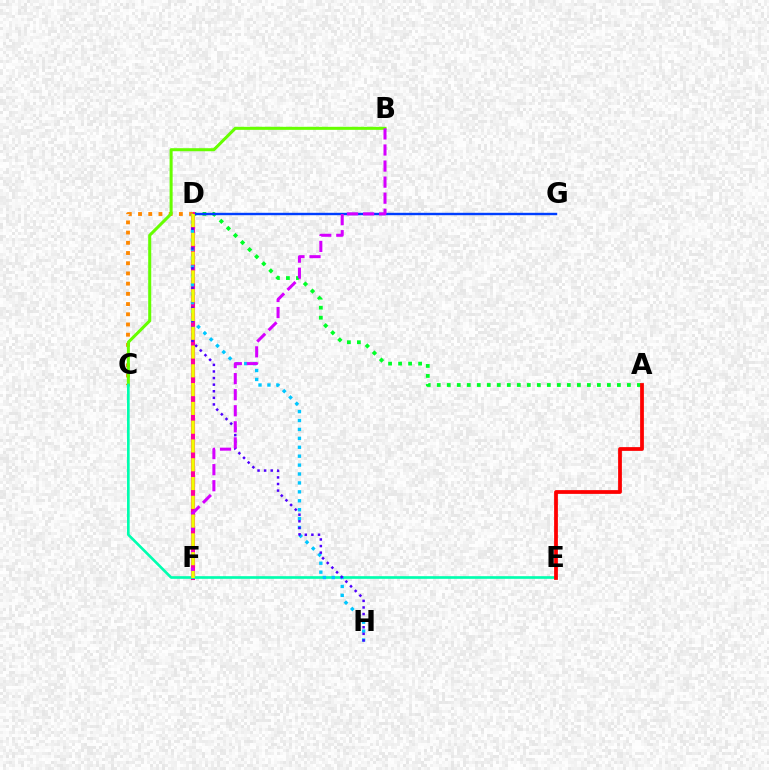{('A', 'D'): [{'color': '#00ff27', 'line_style': 'dotted', 'thickness': 2.72}], ('D', 'G'): [{'color': '#003fff', 'line_style': 'solid', 'thickness': 1.73}], ('D', 'F'): [{'color': '#ff00a0', 'line_style': 'solid', 'thickness': 2.97}, {'color': '#eeff00', 'line_style': 'dashed', 'thickness': 2.55}], ('C', 'D'): [{'color': '#ff8800', 'line_style': 'dotted', 'thickness': 2.77}], ('B', 'C'): [{'color': '#66ff00', 'line_style': 'solid', 'thickness': 2.19}], ('C', 'E'): [{'color': '#00ffaf', 'line_style': 'solid', 'thickness': 1.91}], ('D', 'H'): [{'color': '#00c7ff', 'line_style': 'dotted', 'thickness': 2.42}, {'color': '#4f00ff', 'line_style': 'dotted', 'thickness': 1.79}], ('A', 'E'): [{'color': '#ff0000', 'line_style': 'solid', 'thickness': 2.71}], ('B', 'F'): [{'color': '#d600ff', 'line_style': 'dashed', 'thickness': 2.18}]}